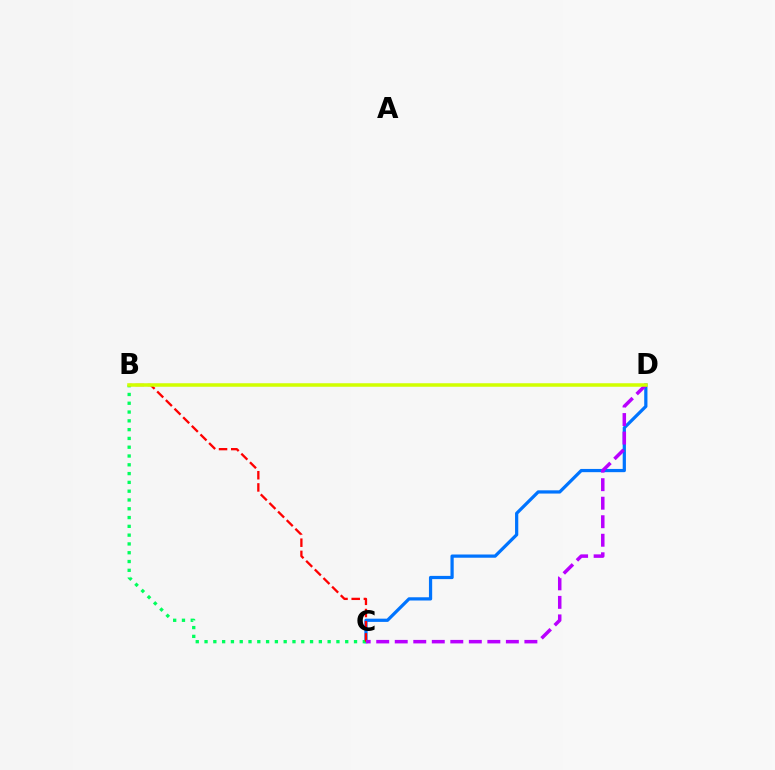{('C', 'D'): [{'color': '#0074ff', 'line_style': 'solid', 'thickness': 2.33}, {'color': '#b900ff', 'line_style': 'dashed', 'thickness': 2.52}], ('B', 'C'): [{'color': '#00ff5c', 'line_style': 'dotted', 'thickness': 2.39}, {'color': '#ff0000', 'line_style': 'dashed', 'thickness': 1.66}], ('B', 'D'): [{'color': '#d1ff00', 'line_style': 'solid', 'thickness': 2.53}]}